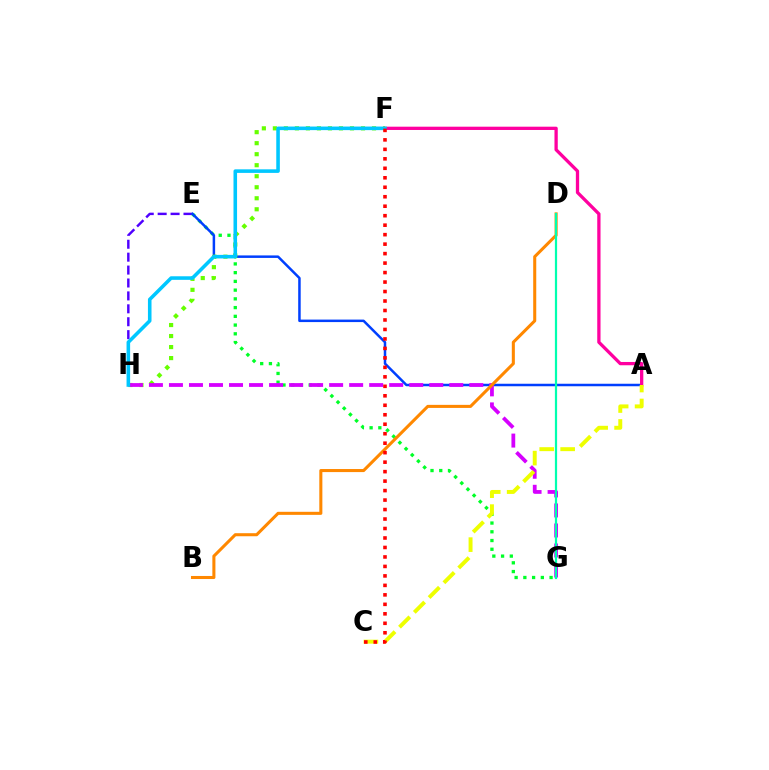{('E', 'H'): [{'color': '#4f00ff', 'line_style': 'dashed', 'thickness': 1.75}], ('E', 'G'): [{'color': '#00ff27', 'line_style': 'dotted', 'thickness': 2.37}], ('A', 'E'): [{'color': '#003fff', 'line_style': 'solid', 'thickness': 1.8}], ('A', 'F'): [{'color': '#ff00a0', 'line_style': 'solid', 'thickness': 2.37}], ('F', 'H'): [{'color': '#66ff00', 'line_style': 'dotted', 'thickness': 2.99}, {'color': '#00c7ff', 'line_style': 'solid', 'thickness': 2.57}], ('G', 'H'): [{'color': '#d600ff', 'line_style': 'dashed', 'thickness': 2.72}], ('B', 'D'): [{'color': '#ff8800', 'line_style': 'solid', 'thickness': 2.2}], ('D', 'G'): [{'color': '#00ffaf', 'line_style': 'solid', 'thickness': 1.6}], ('A', 'C'): [{'color': '#eeff00', 'line_style': 'dashed', 'thickness': 2.84}], ('C', 'F'): [{'color': '#ff0000', 'line_style': 'dotted', 'thickness': 2.58}]}